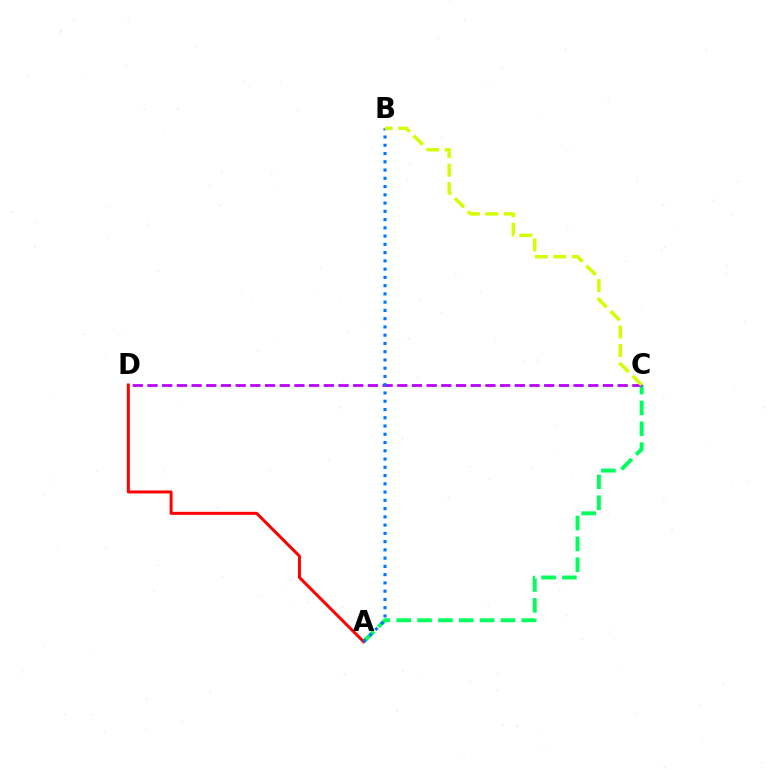{('A', 'C'): [{'color': '#00ff5c', 'line_style': 'dashed', 'thickness': 2.83}], ('A', 'D'): [{'color': '#ff0000', 'line_style': 'solid', 'thickness': 2.16}], ('C', 'D'): [{'color': '#b900ff', 'line_style': 'dashed', 'thickness': 2.0}], ('A', 'B'): [{'color': '#0074ff', 'line_style': 'dotted', 'thickness': 2.24}], ('B', 'C'): [{'color': '#d1ff00', 'line_style': 'dashed', 'thickness': 2.51}]}